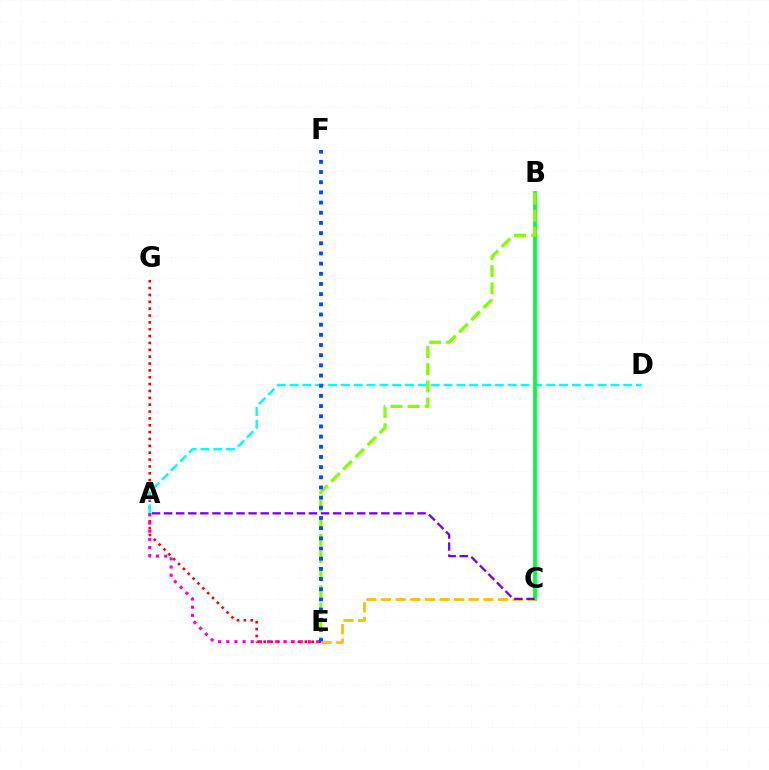{('E', 'G'): [{'color': '#ff0000', 'line_style': 'dotted', 'thickness': 1.86}], ('A', 'D'): [{'color': '#00fff6', 'line_style': 'dashed', 'thickness': 1.74}], ('B', 'C'): [{'color': '#00ff39', 'line_style': 'solid', 'thickness': 2.74}], ('A', 'E'): [{'color': '#ff00cf', 'line_style': 'dotted', 'thickness': 2.22}], ('B', 'E'): [{'color': '#84ff00', 'line_style': 'dashed', 'thickness': 2.33}], ('E', 'F'): [{'color': '#004bff', 'line_style': 'dotted', 'thickness': 2.76}], ('C', 'E'): [{'color': '#ffbd00', 'line_style': 'dashed', 'thickness': 1.99}], ('A', 'C'): [{'color': '#7200ff', 'line_style': 'dashed', 'thickness': 1.64}]}